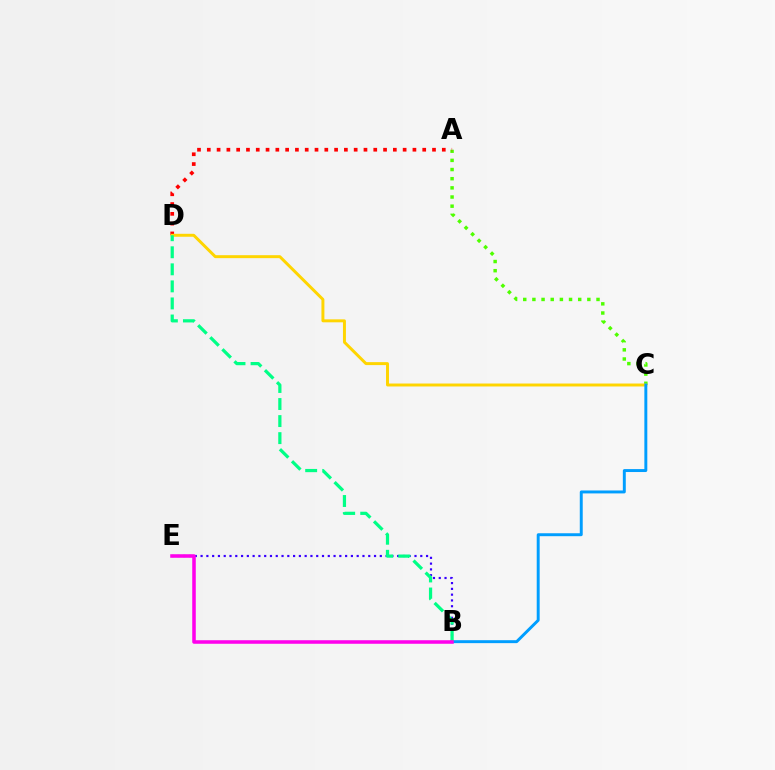{('B', 'E'): [{'color': '#3700ff', 'line_style': 'dotted', 'thickness': 1.57}, {'color': '#ff00ed', 'line_style': 'solid', 'thickness': 2.55}], ('A', 'C'): [{'color': '#4fff00', 'line_style': 'dotted', 'thickness': 2.49}], ('A', 'D'): [{'color': '#ff0000', 'line_style': 'dotted', 'thickness': 2.66}], ('C', 'D'): [{'color': '#ffd500', 'line_style': 'solid', 'thickness': 2.13}], ('B', 'C'): [{'color': '#009eff', 'line_style': 'solid', 'thickness': 2.12}], ('B', 'D'): [{'color': '#00ff86', 'line_style': 'dashed', 'thickness': 2.32}]}